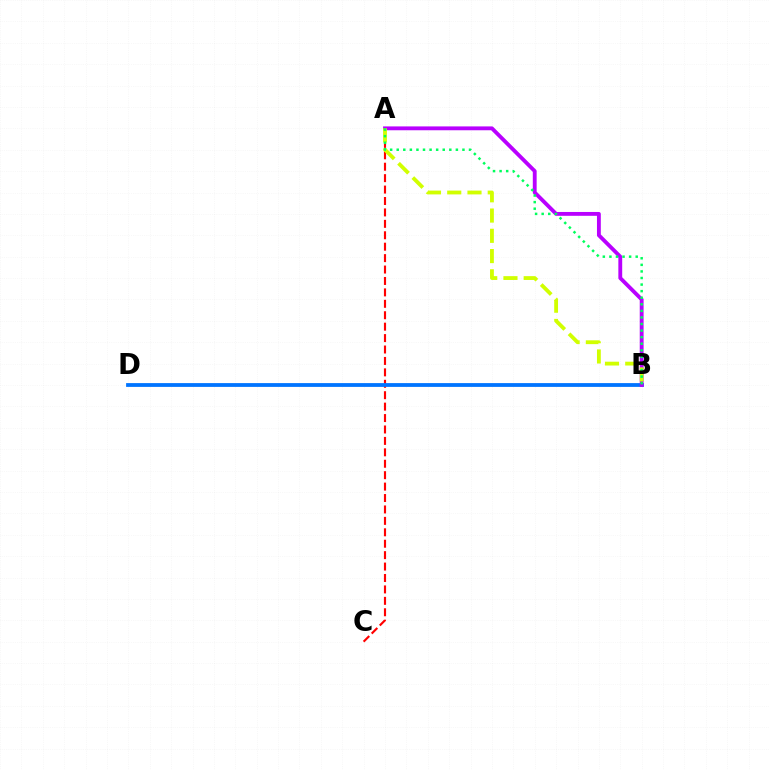{('A', 'C'): [{'color': '#ff0000', 'line_style': 'dashed', 'thickness': 1.55}], ('B', 'D'): [{'color': '#0074ff', 'line_style': 'solid', 'thickness': 2.73}], ('A', 'B'): [{'color': '#b900ff', 'line_style': 'solid', 'thickness': 2.77}, {'color': '#d1ff00', 'line_style': 'dashed', 'thickness': 2.75}, {'color': '#00ff5c', 'line_style': 'dotted', 'thickness': 1.79}]}